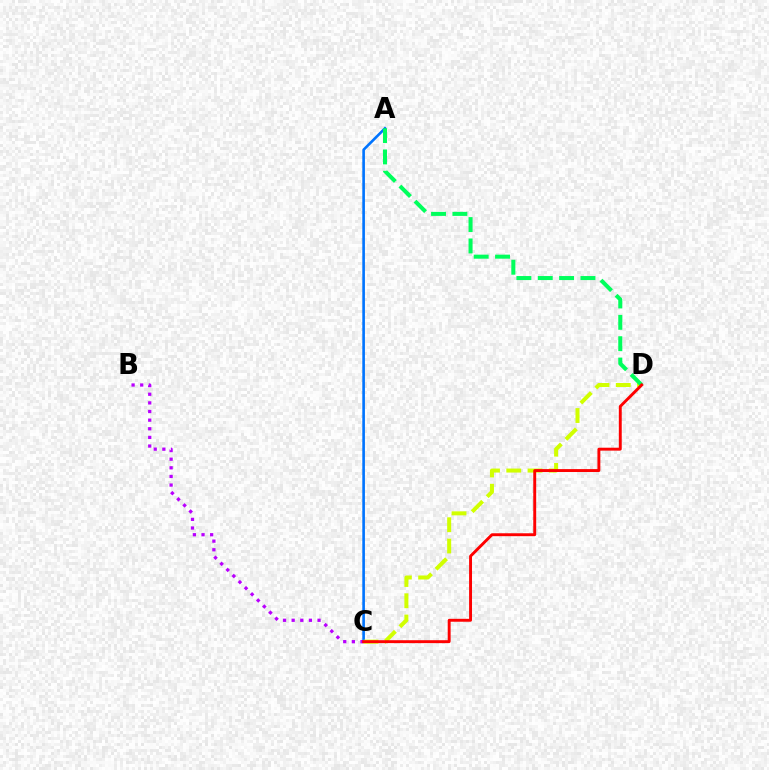{('A', 'C'): [{'color': '#0074ff', 'line_style': 'solid', 'thickness': 1.89}], ('B', 'C'): [{'color': '#b900ff', 'line_style': 'dotted', 'thickness': 2.35}], ('C', 'D'): [{'color': '#d1ff00', 'line_style': 'dashed', 'thickness': 2.89}, {'color': '#ff0000', 'line_style': 'solid', 'thickness': 2.1}], ('A', 'D'): [{'color': '#00ff5c', 'line_style': 'dashed', 'thickness': 2.9}]}